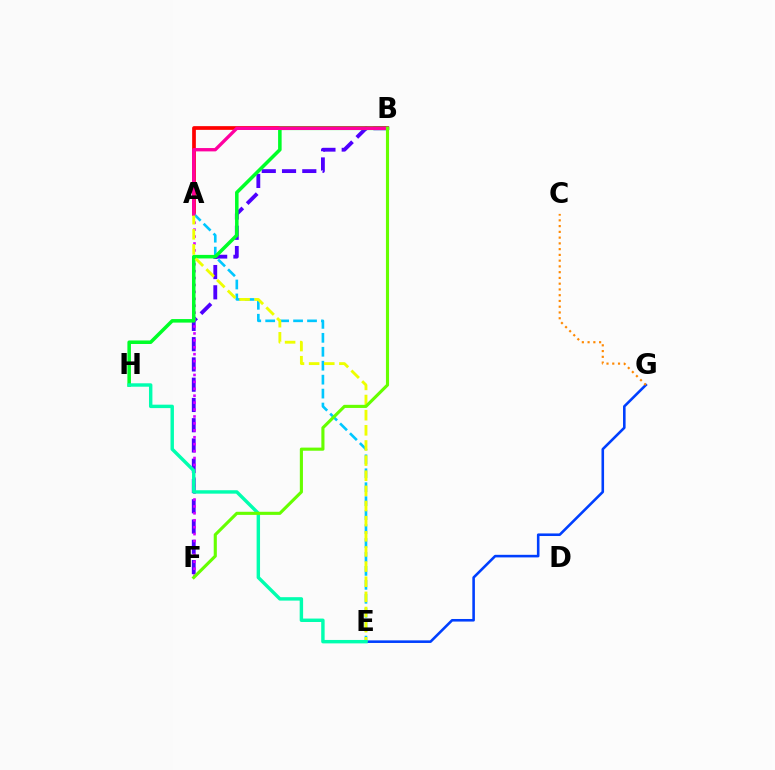{('B', 'F'): [{'color': '#4f00ff', 'line_style': 'dashed', 'thickness': 2.75}, {'color': '#66ff00', 'line_style': 'solid', 'thickness': 2.24}], ('A', 'B'): [{'color': '#ff0000', 'line_style': 'solid', 'thickness': 2.69}, {'color': '#ff00a0', 'line_style': 'solid', 'thickness': 2.39}], ('E', 'G'): [{'color': '#003fff', 'line_style': 'solid', 'thickness': 1.86}], ('A', 'F'): [{'color': '#d600ff', 'line_style': 'dotted', 'thickness': 1.88}], ('A', 'E'): [{'color': '#00c7ff', 'line_style': 'dashed', 'thickness': 1.89}, {'color': '#eeff00', 'line_style': 'dashed', 'thickness': 2.06}], ('B', 'H'): [{'color': '#00ff27', 'line_style': 'solid', 'thickness': 2.54}], ('C', 'G'): [{'color': '#ff8800', 'line_style': 'dotted', 'thickness': 1.56}], ('E', 'H'): [{'color': '#00ffaf', 'line_style': 'solid', 'thickness': 2.47}]}